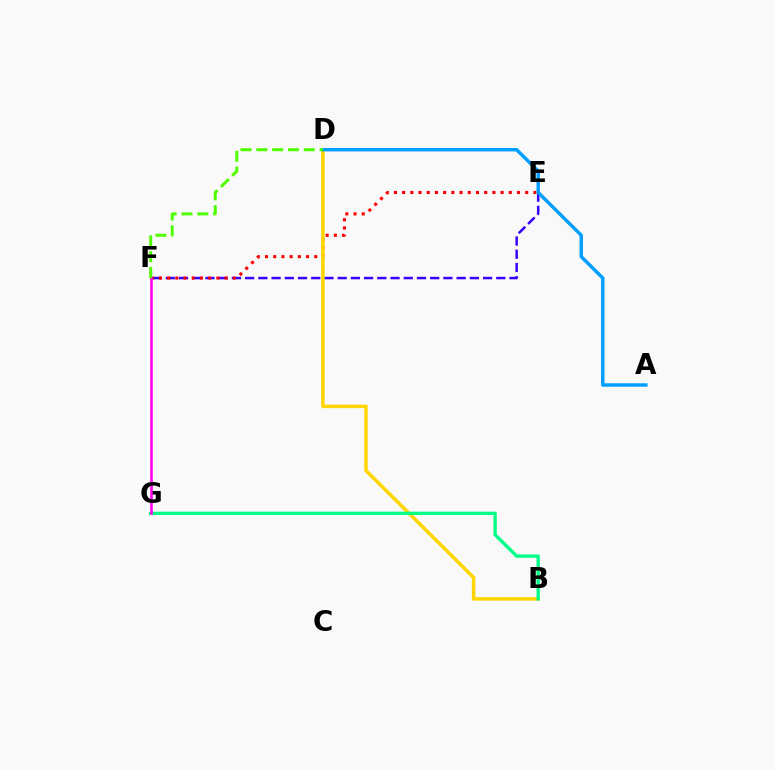{('E', 'F'): [{'color': '#3700ff', 'line_style': 'dashed', 'thickness': 1.8}, {'color': '#ff0000', 'line_style': 'dotted', 'thickness': 2.23}], ('B', 'D'): [{'color': '#ffd500', 'line_style': 'solid', 'thickness': 2.5}], ('B', 'G'): [{'color': '#00ff86', 'line_style': 'solid', 'thickness': 2.4}], ('A', 'D'): [{'color': '#009eff', 'line_style': 'solid', 'thickness': 2.47}], ('F', 'G'): [{'color': '#ff00ed', 'line_style': 'solid', 'thickness': 1.86}], ('D', 'F'): [{'color': '#4fff00', 'line_style': 'dashed', 'thickness': 2.15}]}